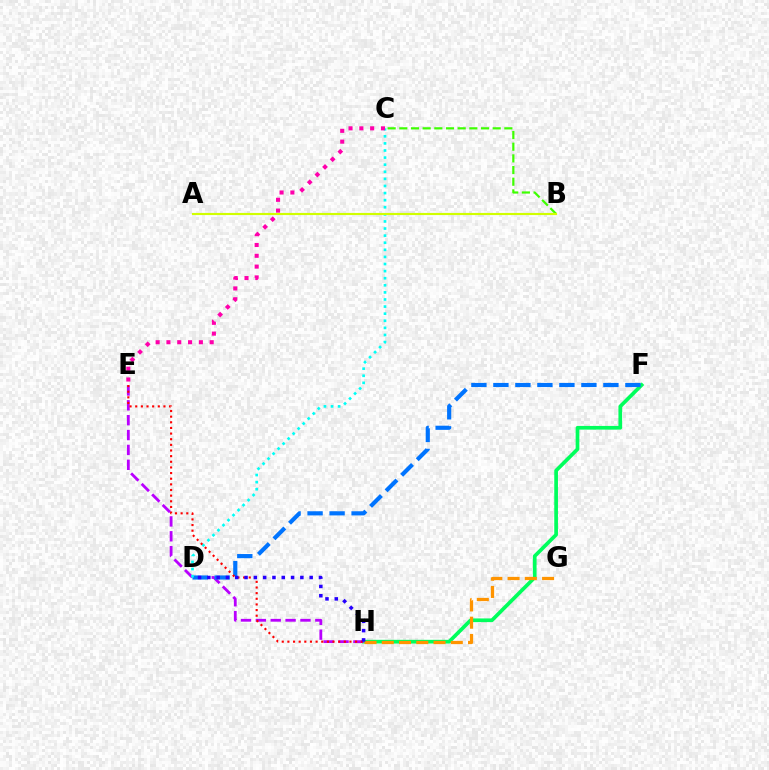{('F', 'H'): [{'color': '#00ff5c', 'line_style': 'solid', 'thickness': 2.66}], ('E', 'H'): [{'color': '#b900ff', 'line_style': 'dashed', 'thickness': 2.02}, {'color': '#ff0000', 'line_style': 'dotted', 'thickness': 1.53}], ('D', 'F'): [{'color': '#0074ff', 'line_style': 'dashed', 'thickness': 2.99}], ('C', 'D'): [{'color': '#00fff6', 'line_style': 'dotted', 'thickness': 1.93}], ('B', 'C'): [{'color': '#3dff00', 'line_style': 'dashed', 'thickness': 1.59}], ('A', 'B'): [{'color': '#d1ff00', 'line_style': 'solid', 'thickness': 1.55}], ('G', 'H'): [{'color': '#ff9400', 'line_style': 'dashed', 'thickness': 2.34}], ('D', 'H'): [{'color': '#2500ff', 'line_style': 'dotted', 'thickness': 2.53}], ('C', 'E'): [{'color': '#ff00ac', 'line_style': 'dotted', 'thickness': 2.94}]}